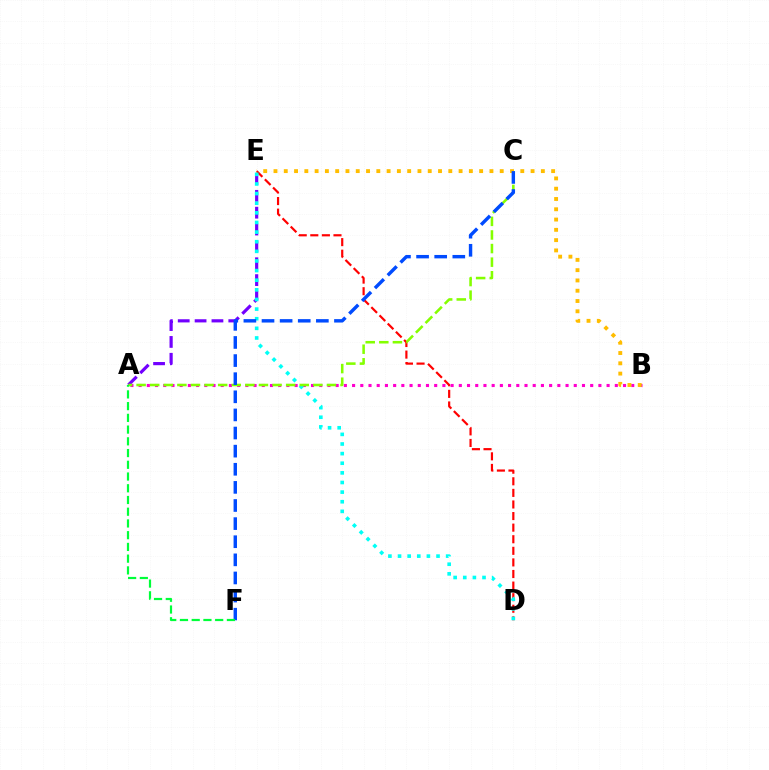{('D', 'E'): [{'color': '#ff0000', 'line_style': 'dashed', 'thickness': 1.57}, {'color': '#00fff6', 'line_style': 'dotted', 'thickness': 2.62}], ('A', 'B'): [{'color': '#ff00cf', 'line_style': 'dotted', 'thickness': 2.23}], ('A', 'E'): [{'color': '#7200ff', 'line_style': 'dashed', 'thickness': 2.29}], ('A', 'C'): [{'color': '#84ff00', 'line_style': 'dashed', 'thickness': 1.85}], ('B', 'E'): [{'color': '#ffbd00', 'line_style': 'dotted', 'thickness': 2.79}], ('C', 'F'): [{'color': '#004bff', 'line_style': 'dashed', 'thickness': 2.46}], ('A', 'F'): [{'color': '#00ff39', 'line_style': 'dashed', 'thickness': 1.59}]}